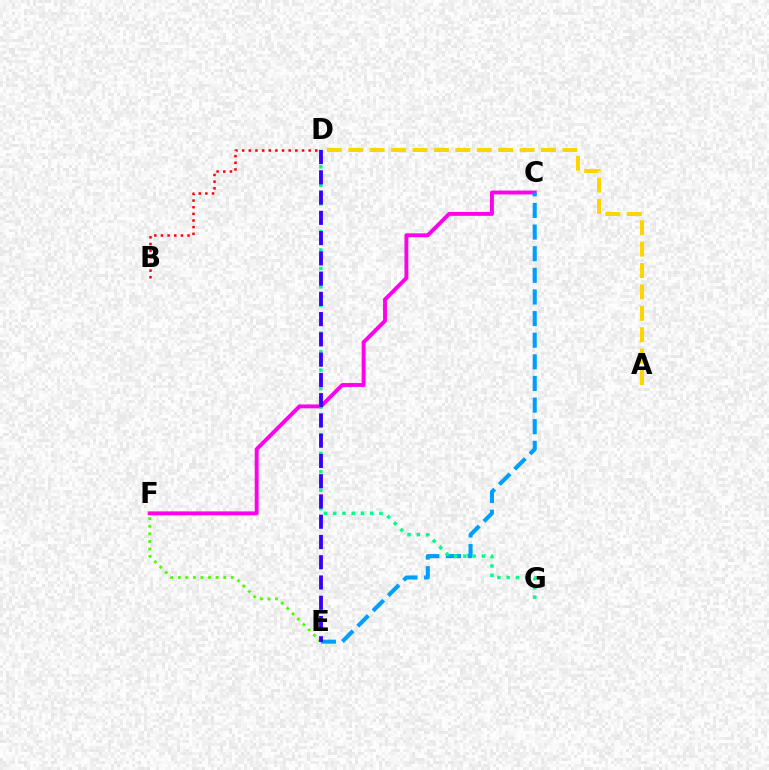{('C', 'F'): [{'color': '#ff00ed', 'line_style': 'solid', 'thickness': 2.79}], ('C', 'E'): [{'color': '#009eff', 'line_style': 'dashed', 'thickness': 2.94}], ('D', 'G'): [{'color': '#00ff86', 'line_style': 'dotted', 'thickness': 2.51}], ('A', 'D'): [{'color': '#ffd500', 'line_style': 'dashed', 'thickness': 2.91}], ('E', 'F'): [{'color': '#4fff00', 'line_style': 'dotted', 'thickness': 2.06}], ('D', 'E'): [{'color': '#3700ff', 'line_style': 'dashed', 'thickness': 2.75}], ('B', 'D'): [{'color': '#ff0000', 'line_style': 'dotted', 'thickness': 1.81}]}